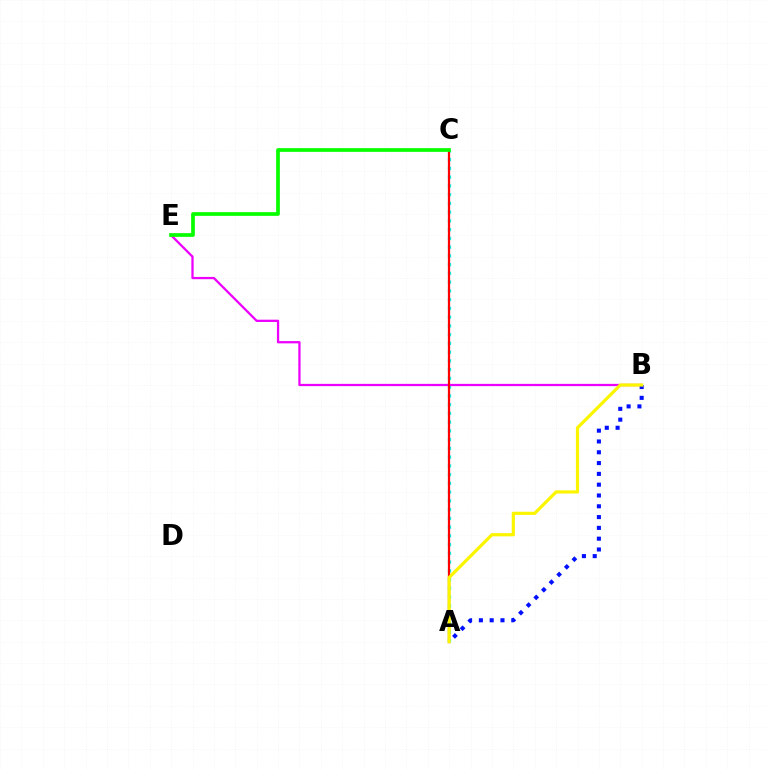{('A', 'C'): [{'color': '#00fff6', 'line_style': 'dotted', 'thickness': 2.38}, {'color': '#ff0000', 'line_style': 'solid', 'thickness': 1.62}], ('B', 'E'): [{'color': '#ee00ff', 'line_style': 'solid', 'thickness': 1.64}], ('A', 'B'): [{'color': '#0010ff', 'line_style': 'dotted', 'thickness': 2.93}, {'color': '#fcf500', 'line_style': 'solid', 'thickness': 2.3}], ('C', 'E'): [{'color': '#08ff00', 'line_style': 'solid', 'thickness': 2.68}]}